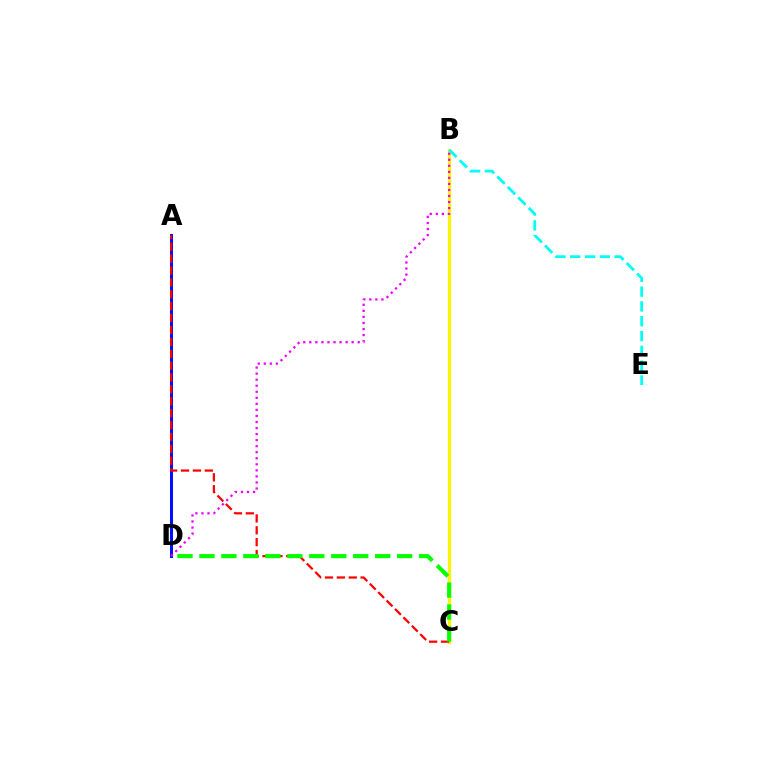{('A', 'D'): [{'color': '#0010ff', 'line_style': 'solid', 'thickness': 2.18}], ('B', 'C'): [{'color': '#fcf500', 'line_style': 'solid', 'thickness': 2.31}], ('A', 'C'): [{'color': '#ff0000', 'line_style': 'dashed', 'thickness': 1.61}], ('B', 'D'): [{'color': '#ee00ff', 'line_style': 'dotted', 'thickness': 1.64}], ('B', 'E'): [{'color': '#00fff6', 'line_style': 'dashed', 'thickness': 2.01}], ('C', 'D'): [{'color': '#08ff00', 'line_style': 'dashed', 'thickness': 2.98}]}